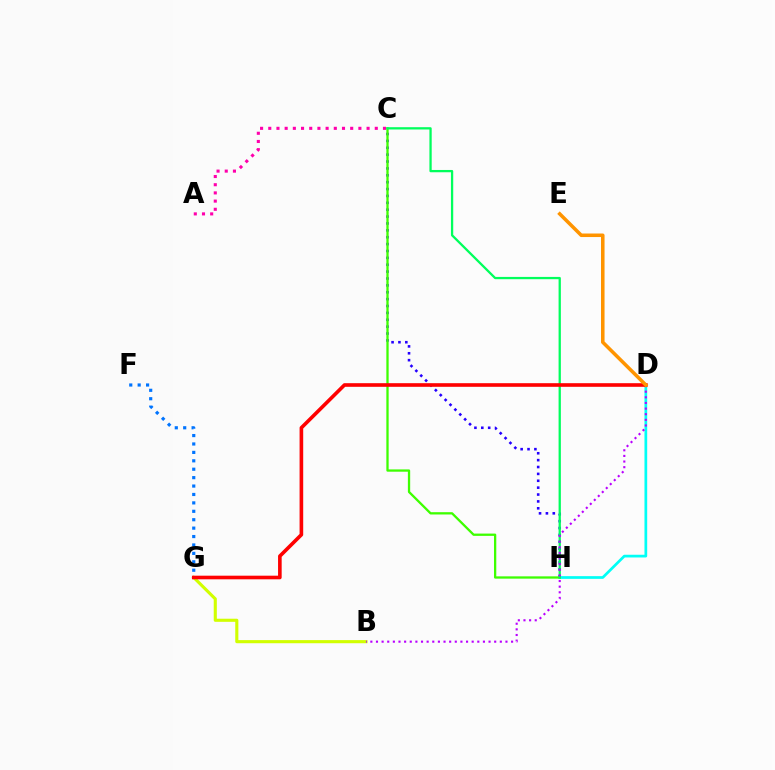{('B', 'G'): [{'color': '#d1ff00', 'line_style': 'solid', 'thickness': 2.24}], ('C', 'H'): [{'color': '#2500ff', 'line_style': 'dotted', 'thickness': 1.87}, {'color': '#3dff00', 'line_style': 'solid', 'thickness': 1.65}, {'color': '#00ff5c', 'line_style': 'solid', 'thickness': 1.64}], ('F', 'G'): [{'color': '#0074ff', 'line_style': 'dotted', 'thickness': 2.29}], ('D', 'H'): [{'color': '#00fff6', 'line_style': 'solid', 'thickness': 1.95}], ('B', 'D'): [{'color': '#b900ff', 'line_style': 'dotted', 'thickness': 1.53}], ('D', 'G'): [{'color': '#ff0000', 'line_style': 'solid', 'thickness': 2.61}], ('D', 'E'): [{'color': '#ff9400', 'line_style': 'solid', 'thickness': 2.55}], ('A', 'C'): [{'color': '#ff00ac', 'line_style': 'dotted', 'thickness': 2.23}]}